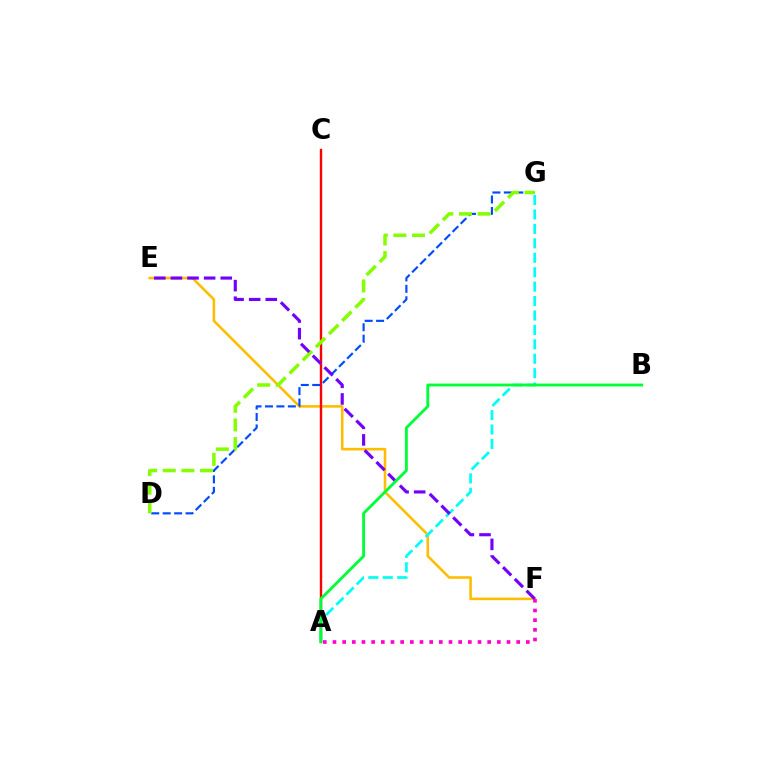{('E', 'F'): [{'color': '#ffbd00', 'line_style': 'solid', 'thickness': 1.86}, {'color': '#7200ff', 'line_style': 'dashed', 'thickness': 2.26}], ('A', 'C'): [{'color': '#ff0000', 'line_style': 'solid', 'thickness': 1.72}], ('D', 'G'): [{'color': '#004bff', 'line_style': 'dashed', 'thickness': 1.55}, {'color': '#84ff00', 'line_style': 'dashed', 'thickness': 2.53}], ('A', 'G'): [{'color': '#00fff6', 'line_style': 'dashed', 'thickness': 1.96}], ('A', 'F'): [{'color': '#ff00cf', 'line_style': 'dotted', 'thickness': 2.63}], ('A', 'B'): [{'color': '#00ff39', 'line_style': 'solid', 'thickness': 2.06}]}